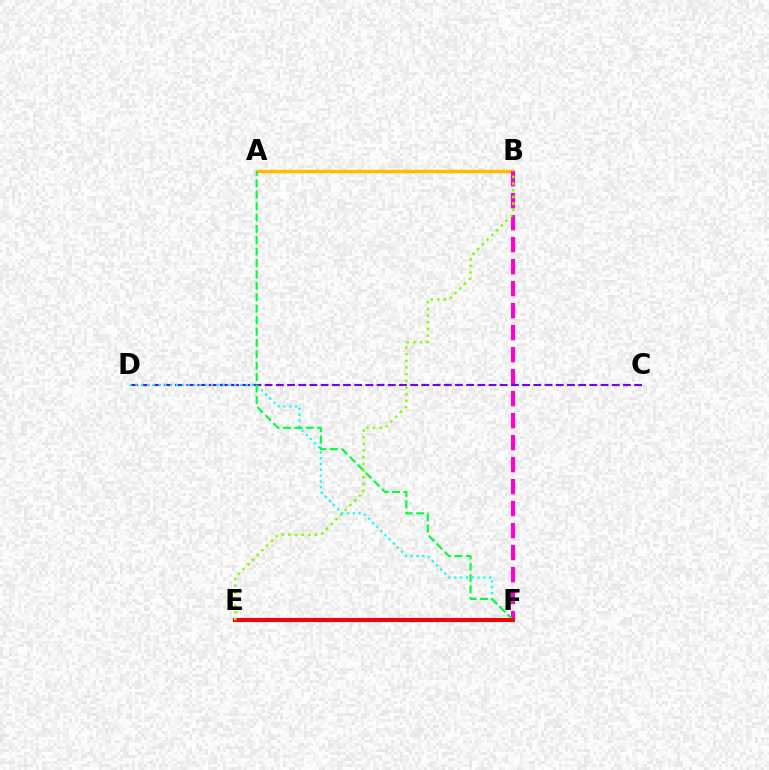{('A', 'B'): [{'color': '#ffbd00', 'line_style': 'solid', 'thickness': 2.45}], ('B', 'F'): [{'color': '#ff00cf', 'line_style': 'dashed', 'thickness': 2.99}], ('C', 'D'): [{'color': '#7200ff', 'line_style': 'dashed', 'thickness': 1.52}], ('D', 'F'): [{'color': '#00fff6', 'line_style': 'dotted', 'thickness': 1.58}], ('E', 'F'): [{'color': '#004bff', 'line_style': 'solid', 'thickness': 2.96}, {'color': '#ff0000', 'line_style': 'solid', 'thickness': 2.74}], ('A', 'F'): [{'color': '#00ff39', 'line_style': 'dashed', 'thickness': 1.55}], ('B', 'E'): [{'color': '#84ff00', 'line_style': 'dotted', 'thickness': 1.81}]}